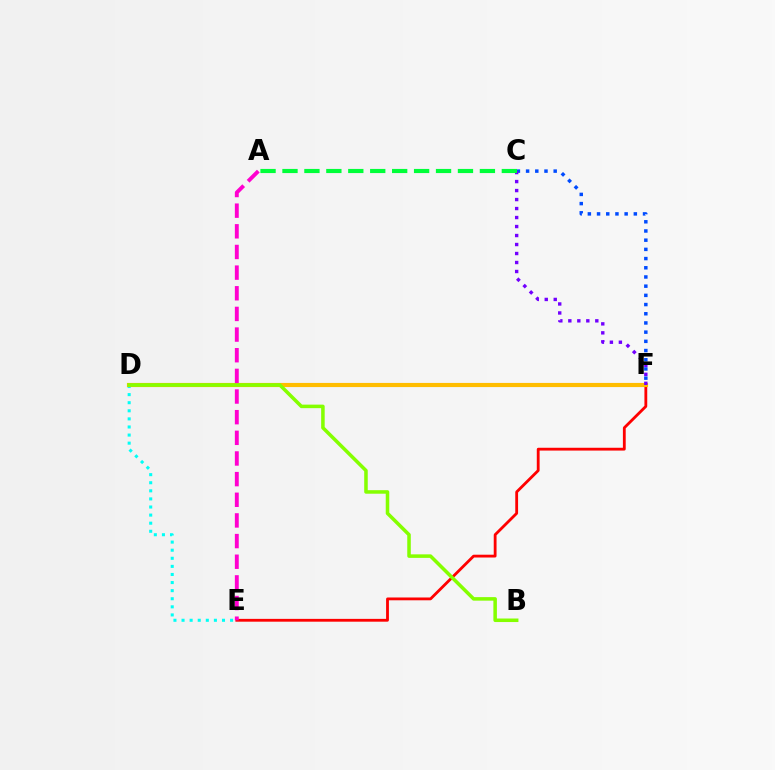{('C', 'F'): [{'color': '#004bff', 'line_style': 'dotted', 'thickness': 2.5}, {'color': '#7200ff', 'line_style': 'dotted', 'thickness': 2.44}], ('E', 'F'): [{'color': '#ff0000', 'line_style': 'solid', 'thickness': 2.02}], ('D', 'E'): [{'color': '#00fff6', 'line_style': 'dotted', 'thickness': 2.2}], ('D', 'F'): [{'color': '#ffbd00', 'line_style': 'solid', 'thickness': 2.98}], ('B', 'D'): [{'color': '#84ff00', 'line_style': 'solid', 'thickness': 2.54}], ('A', 'E'): [{'color': '#ff00cf', 'line_style': 'dashed', 'thickness': 2.81}], ('A', 'C'): [{'color': '#00ff39', 'line_style': 'dashed', 'thickness': 2.98}]}